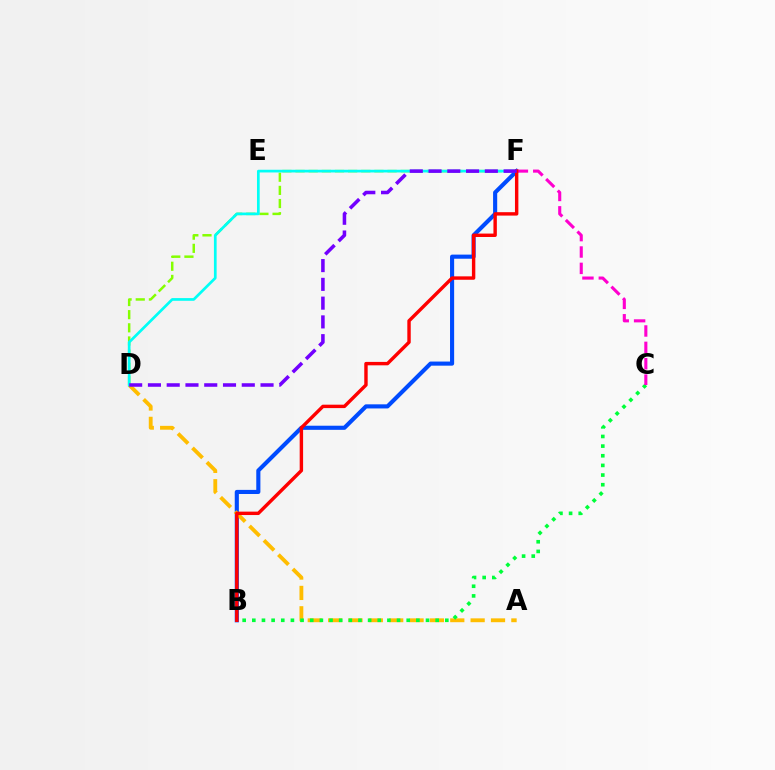{('B', 'F'): [{'color': '#004bff', 'line_style': 'solid', 'thickness': 2.96}, {'color': '#ff0000', 'line_style': 'solid', 'thickness': 2.46}], ('A', 'D'): [{'color': '#ffbd00', 'line_style': 'dashed', 'thickness': 2.77}], ('B', 'C'): [{'color': '#00ff39', 'line_style': 'dotted', 'thickness': 2.62}], ('D', 'F'): [{'color': '#84ff00', 'line_style': 'dashed', 'thickness': 1.79}, {'color': '#00fff6', 'line_style': 'solid', 'thickness': 1.94}, {'color': '#7200ff', 'line_style': 'dashed', 'thickness': 2.55}], ('C', 'F'): [{'color': '#ff00cf', 'line_style': 'dashed', 'thickness': 2.22}]}